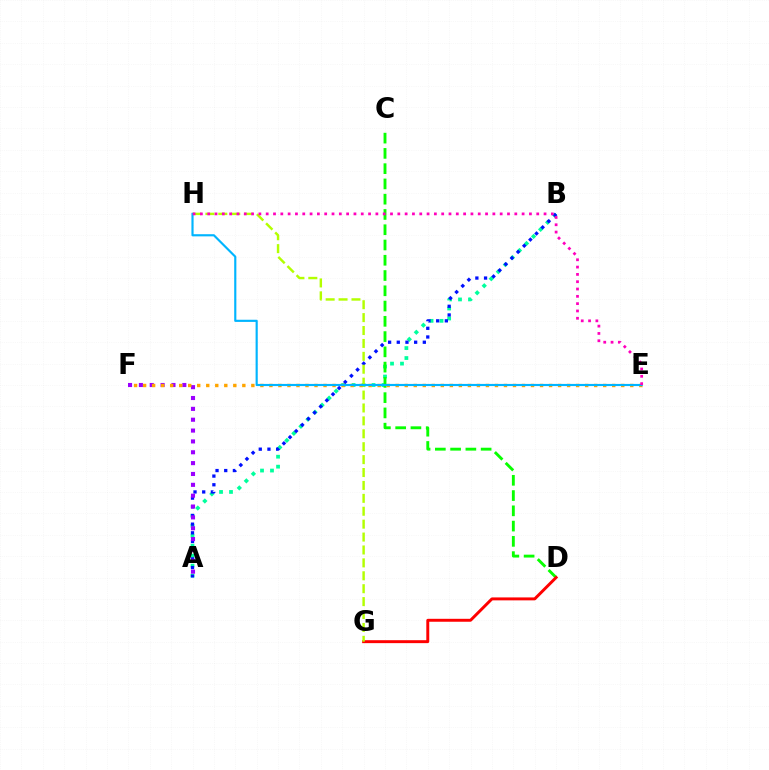{('A', 'B'): [{'color': '#00ff9d', 'line_style': 'dotted', 'thickness': 2.71}, {'color': '#0010ff', 'line_style': 'dotted', 'thickness': 2.36}], ('C', 'D'): [{'color': '#08ff00', 'line_style': 'dashed', 'thickness': 2.07}], ('D', 'G'): [{'color': '#ff0000', 'line_style': 'solid', 'thickness': 2.12}], ('A', 'F'): [{'color': '#9b00ff', 'line_style': 'dotted', 'thickness': 2.95}], ('E', 'F'): [{'color': '#ffa500', 'line_style': 'dotted', 'thickness': 2.45}], ('G', 'H'): [{'color': '#b3ff00', 'line_style': 'dashed', 'thickness': 1.75}], ('E', 'H'): [{'color': '#00b5ff', 'line_style': 'solid', 'thickness': 1.55}, {'color': '#ff00bd', 'line_style': 'dotted', 'thickness': 1.99}]}